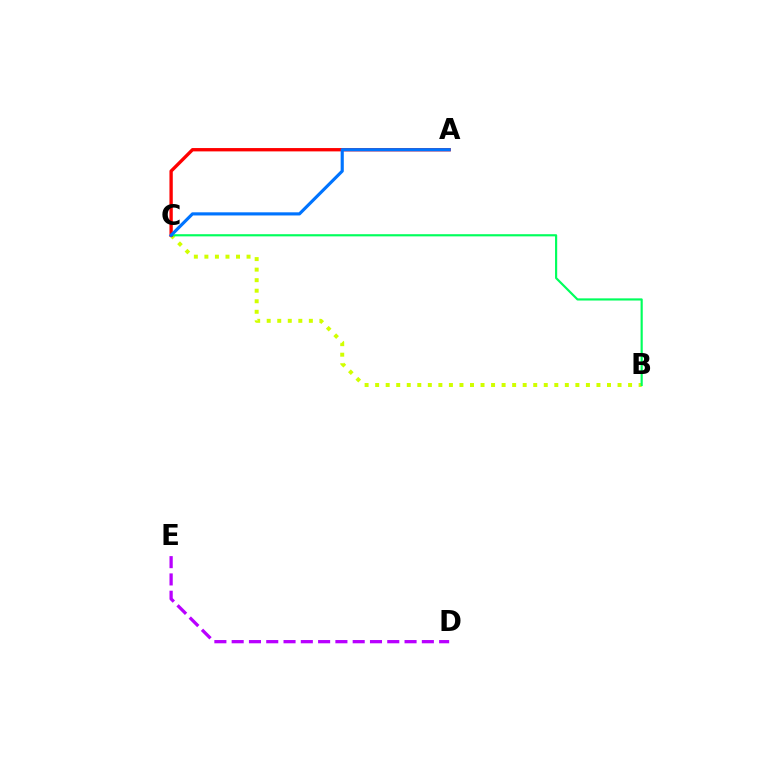{('B', 'C'): [{'color': '#d1ff00', 'line_style': 'dotted', 'thickness': 2.86}, {'color': '#00ff5c', 'line_style': 'solid', 'thickness': 1.56}], ('D', 'E'): [{'color': '#b900ff', 'line_style': 'dashed', 'thickness': 2.35}], ('A', 'C'): [{'color': '#ff0000', 'line_style': 'solid', 'thickness': 2.4}, {'color': '#0074ff', 'line_style': 'solid', 'thickness': 2.26}]}